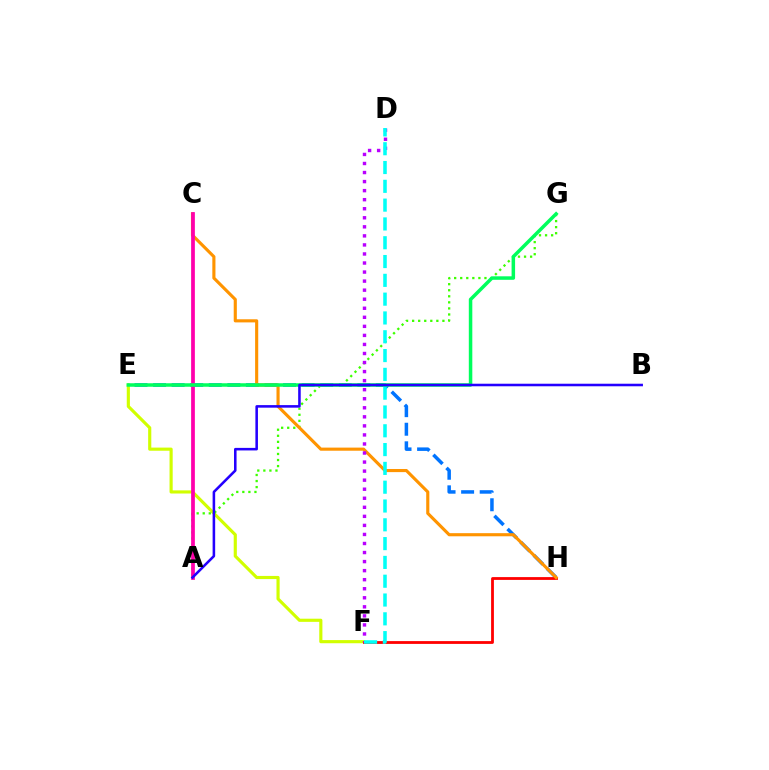{('E', 'H'): [{'color': '#0074ff', 'line_style': 'dashed', 'thickness': 2.52}], ('E', 'F'): [{'color': '#d1ff00', 'line_style': 'solid', 'thickness': 2.27}], ('F', 'H'): [{'color': '#ff0000', 'line_style': 'solid', 'thickness': 2.01}], ('A', 'G'): [{'color': '#3dff00', 'line_style': 'dotted', 'thickness': 1.65}], ('C', 'H'): [{'color': '#ff9400', 'line_style': 'solid', 'thickness': 2.25}], ('A', 'C'): [{'color': '#ff00ac', 'line_style': 'solid', 'thickness': 2.69}], ('E', 'G'): [{'color': '#00ff5c', 'line_style': 'solid', 'thickness': 2.52}], ('D', 'F'): [{'color': '#b900ff', 'line_style': 'dotted', 'thickness': 2.46}, {'color': '#00fff6', 'line_style': 'dashed', 'thickness': 2.55}], ('A', 'B'): [{'color': '#2500ff', 'line_style': 'solid', 'thickness': 1.84}]}